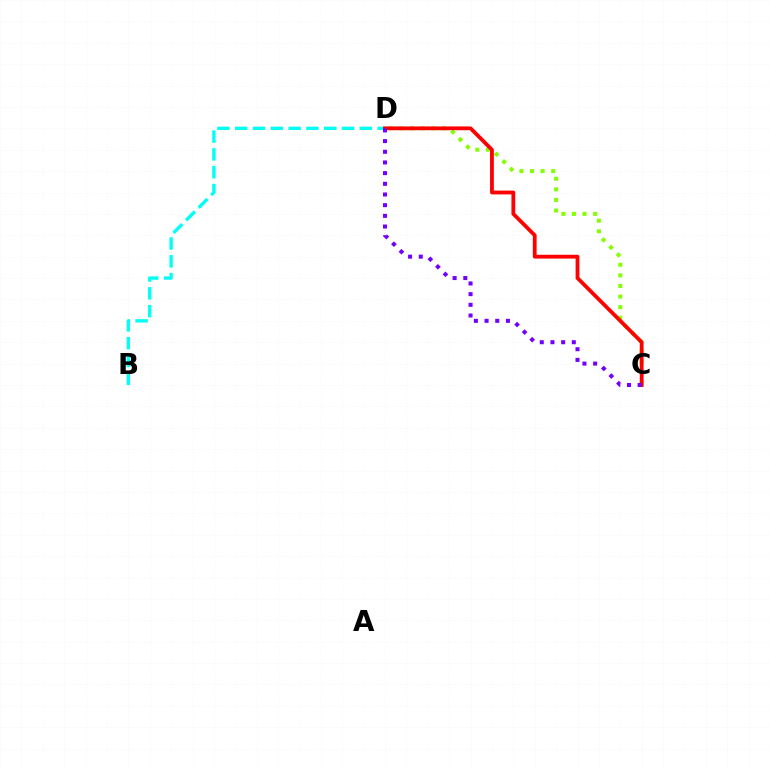{('C', 'D'): [{'color': '#84ff00', 'line_style': 'dotted', 'thickness': 2.88}, {'color': '#ff0000', 'line_style': 'solid', 'thickness': 2.73}, {'color': '#7200ff', 'line_style': 'dotted', 'thickness': 2.9}], ('B', 'D'): [{'color': '#00fff6', 'line_style': 'dashed', 'thickness': 2.42}]}